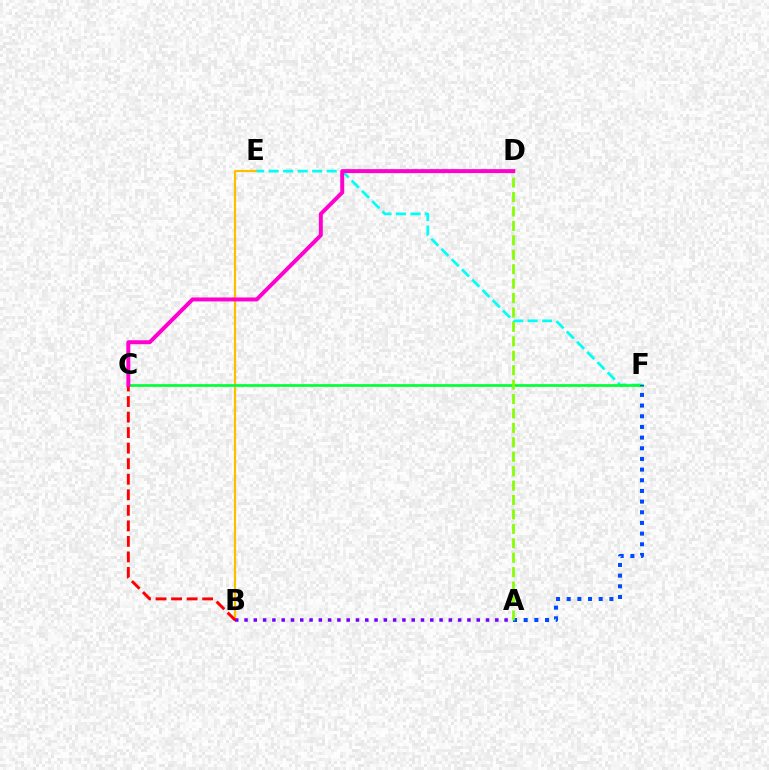{('B', 'E'): [{'color': '#ffbd00', 'line_style': 'solid', 'thickness': 1.59}], ('E', 'F'): [{'color': '#00fff6', 'line_style': 'dashed', 'thickness': 1.97}], ('C', 'F'): [{'color': '#00ff39', 'line_style': 'solid', 'thickness': 1.94}], ('A', 'B'): [{'color': '#7200ff', 'line_style': 'dotted', 'thickness': 2.52}], ('A', 'F'): [{'color': '#004bff', 'line_style': 'dotted', 'thickness': 2.9}], ('A', 'D'): [{'color': '#84ff00', 'line_style': 'dashed', 'thickness': 1.96}], ('B', 'C'): [{'color': '#ff0000', 'line_style': 'dashed', 'thickness': 2.11}], ('C', 'D'): [{'color': '#ff00cf', 'line_style': 'solid', 'thickness': 2.85}]}